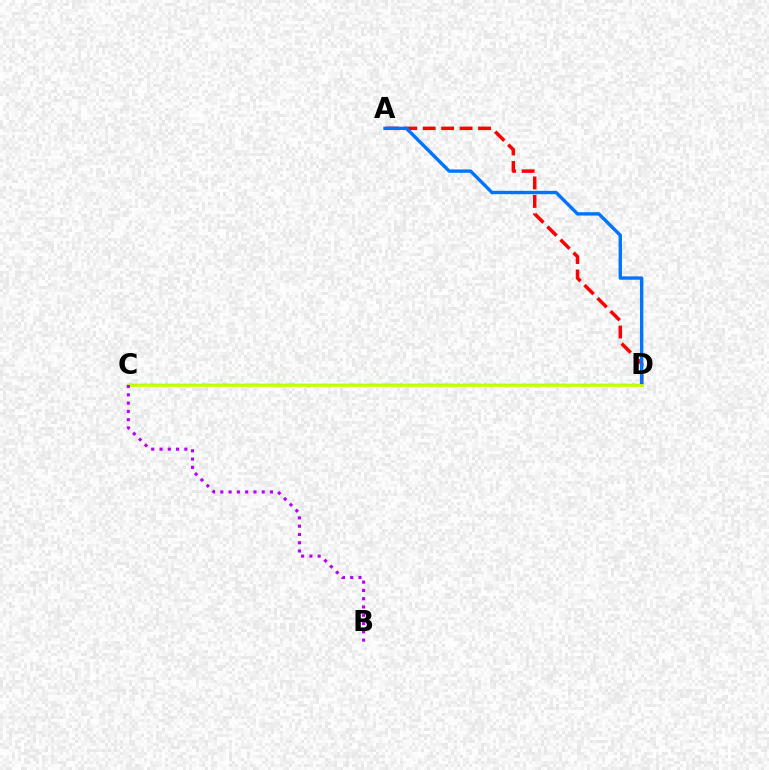{('A', 'D'): [{'color': '#ff0000', 'line_style': 'dashed', 'thickness': 2.51}, {'color': '#0074ff', 'line_style': 'solid', 'thickness': 2.42}], ('C', 'D'): [{'color': '#00ff5c', 'line_style': 'solid', 'thickness': 1.75}, {'color': '#d1ff00', 'line_style': 'solid', 'thickness': 1.97}], ('B', 'C'): [{'color': '#b900ff', 'line_style': 'dotted', 'thickness': 2.25}]}